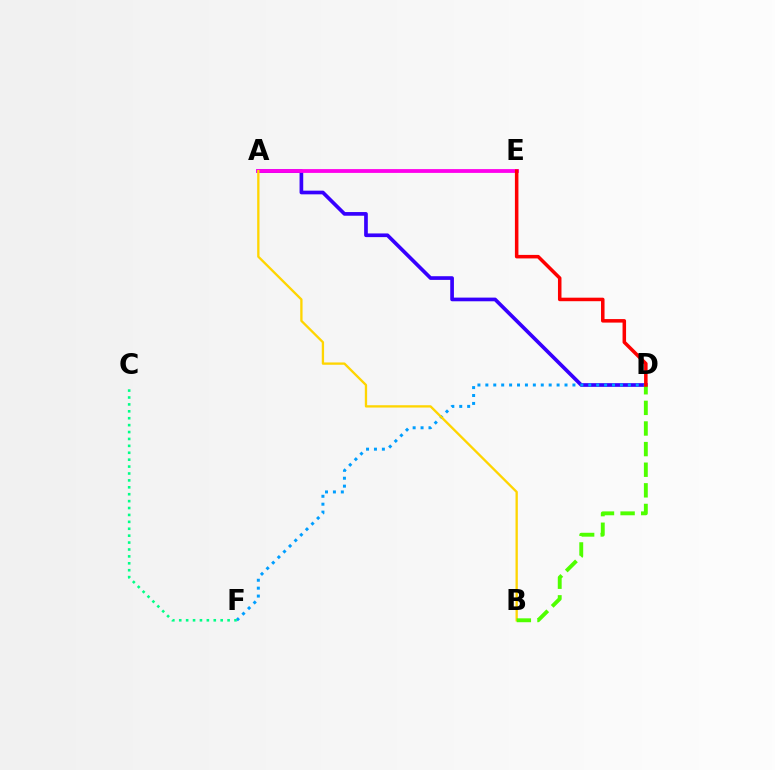{('A', 'D'): [{'color': '#3700ff', 'line_style': 'solid', 'thickness': 2.65}], ('A', 'E'): [{'color': '#ff00ed', 'line_style': 'solid', 'thickness': 2.74}], ('D', 'F'): [{'color': '#009eff', 'line_style': 'dotted', 'thickness': 2.15}], ('A', 'B'): [{'color': '#ffd500', 'line_style': 'solid', 'thickness': 1.67}], ('B', 'D'): [{'color': '#4fff00', 'line_style': 'dashed', 'thickness': 2.8}], ('C', 'F'): [{'color': '#00ff86', 'line_style': 'dotted', 'thickness': 1.88}], ('D', 'E'): [{'color': '#ff0000', 'line_style': 'solid', 'thickness': 2.53}]}